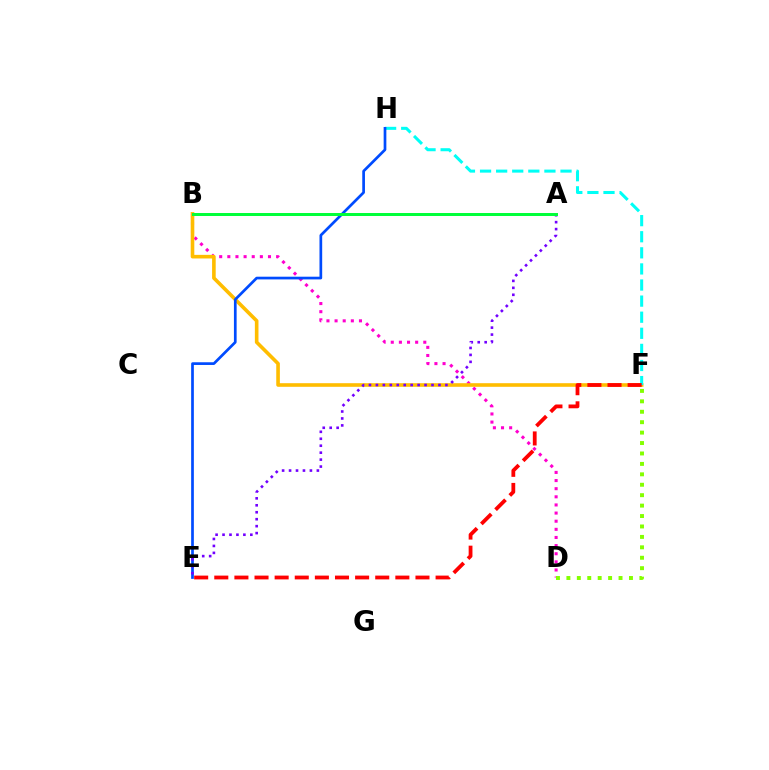{('B', 'D'): [{'color': '#ff00cf', 'line_style': 'dotted', 'thickness': 2.21}], ('D', 'F'): [{'color': '#84ff00', 'line_style': 'dotted', 'thickness': 2.83}], ('B', 'F'): [{'color': '#ffbd00', 'line_style': 'solid', 'thickness': 2.6}], ('F', 'H'): [{'color': '#00fff6', 'line_style': 'dashed', 'thickness': 2.19}], ('E', 'H'): [{'color': '#004bff', 'line_style': 'solid', 'thickness': 1.95}], ('E', 'F'): [{'color': '#ff0000', 'line_style': 'dashed', 'thickness': 2.73}], ('A', 'E'): [{'color': '#7200ff', 'line_style': 'dotted', 'thickness': 1.89}], ('A', 'B'): [{'color': '#00ff39', 'line_style': 'solid', 'thickness': 2.14}]}